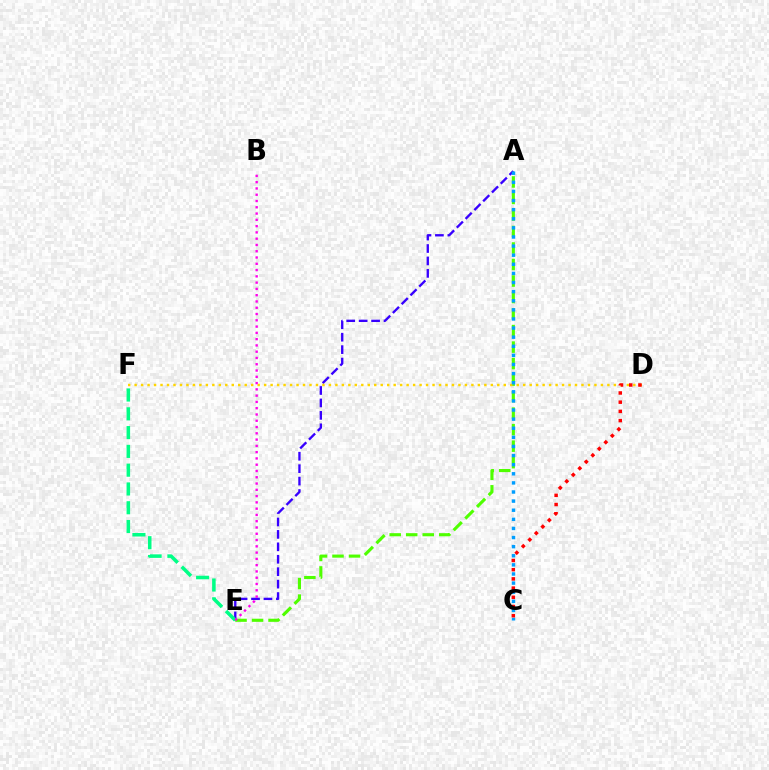{('A', 'E'): [{'color': '#3700ff', 'line_style': 'dashed', 'thickness': 1.69}, {'color': '#4fff00', 'line_style': 'dashed', 'thickness': 2.24}], ('E', 'F'): [{'color': '#00ff86', 'line_style': 'dashed', 'thickness': 2.55}], ('D', 'F'): [{'color': '#ffd500', 'line_style': 'dotted', 'thickness': 1.76}], ('A', 'C'): [{'color': '#009eff', 'line_style': 'dotted', 'thickness': 2.47}], ('B', 'E'): [{'color': '#ff00ed', 'line_style': 'dotted', 'thickness': 1.71}], ('C', 'D'): [{'color': '#ff0000', 'line_style': 'dotted', 'thickness': 2.5}]}